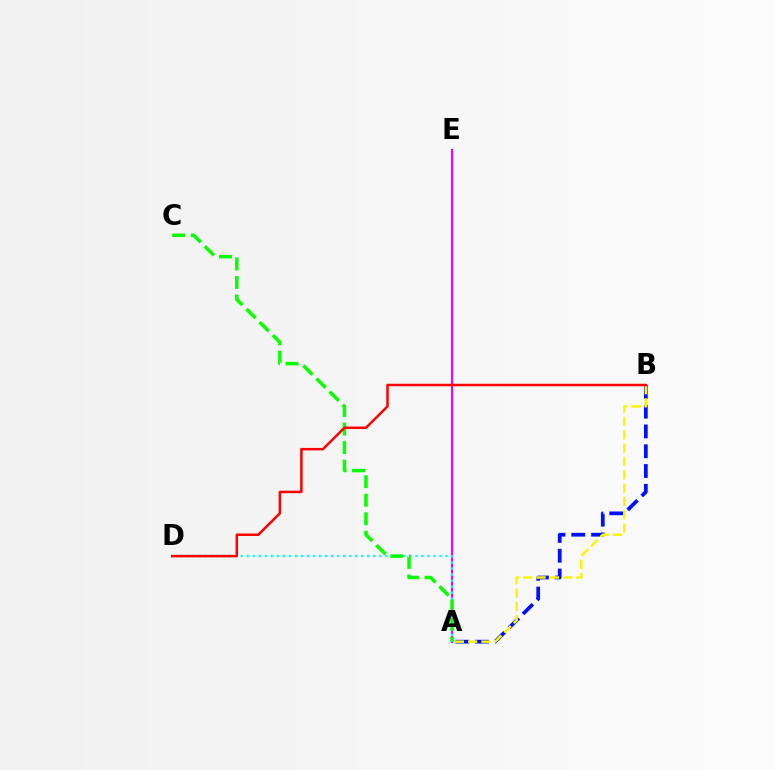{('A', 'B'): [{'color': '#0010ff', 'line_style': 'dashed', 'thickness': 2.69}, {'color': '#fcf500', 'line_style': 'dashed', 'thickness': 1.81}], ('A', 'E'): [{'color': '#ee00ff', 'line_style': 'solid', 'thickness': 1.54}], ('A', 'D'): [{'color': '#00fff6', 'line_style': 'dotted', 'thickness': 1.64}], ('A', 'C'): [{'color': '#08ff00', 'line_style': 'dashed', 'thickness': 2.52}], ('B', 'D'): [{'color': '#ff0000', 'line_style': 'solid', 'thickness': 1.8}]}